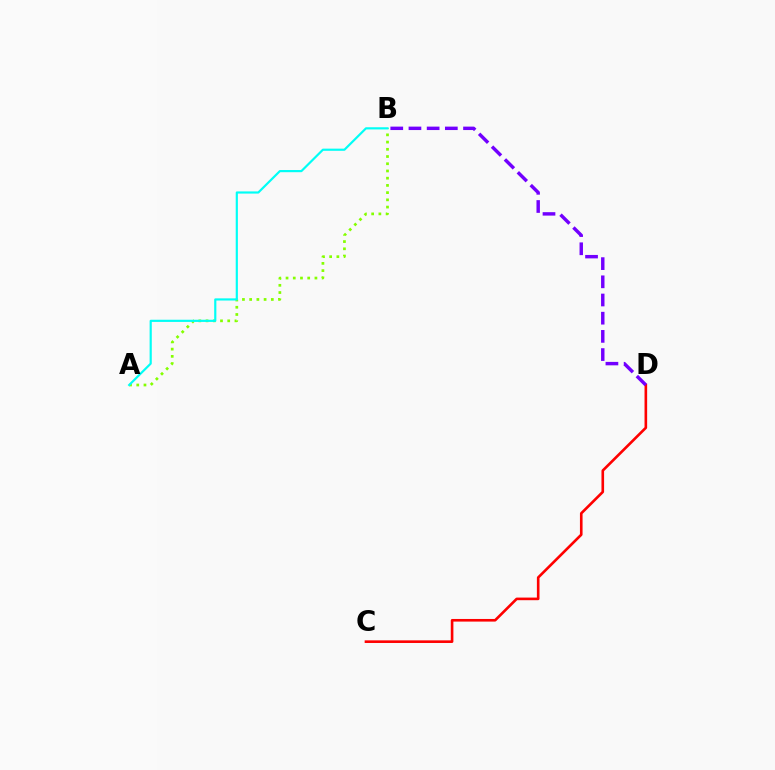{('C', 'D'): [{'color': '#ff0000', 'line_style': 'solid', 'thickness': 1.89}], ('A', 'B'): [{'color': '#84ff00', 'line_style': 'dotted', 'thickness': 1.96}, {'color': '#00fff6', 'line_style': 'solid', 'thickness': 1.57}], ('B', 'D'): [{'color': '#7200ff', 'line_style': 'dashed', 'thickness': 2.47}]}